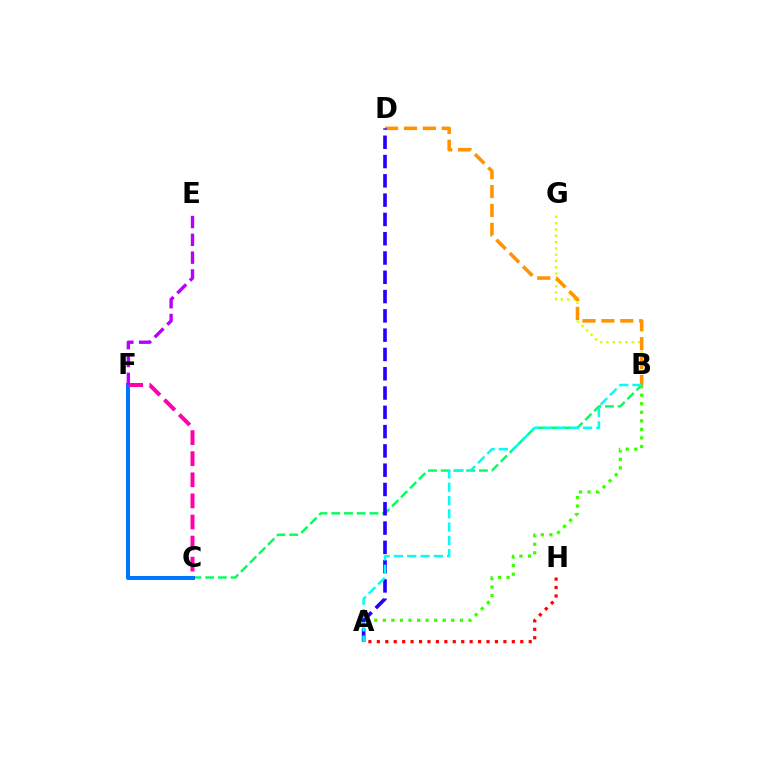{('B', 'G'): [{'color': '#d1ff00', 'line_style': 'dotted', 'thickness': 1.72}], ('B', 'C'): [{'color': '#00ff5c', 'line_style': 'dashed', 'thickness': 1.73}], ('A', 'B'): [{'color': '#3dff00', 'line_style': 'dotted', 'thickness': 2.32}, {'color': '#00fff6', 'line_style': 'dashed', 'thickness': 1.81}], ('B', 'D'): [{'color': '#ff9400', 'line_style': 'dashed', 'thickness': 2.56}], ('A', 'D'): [{'color': '#2500ff', 'line_style': 'dashed', 'thickness': 2.62}], ('C', 'F'): [{'color': '#ff00ac', 'line_style': 'dashed', 'thickness': 2.86}, {'color': '#0074ff', 'line_style': 'solid', 'thickness': 2.91}], ('A', 'H'): [{'color': '#ff0000', 'line_style': 'dotted', 'thickness': 2.29}], ('E', 'F'): [{'color': '#b900ff', 'line_style': 'dashed', 'thickness': 2.42}]}